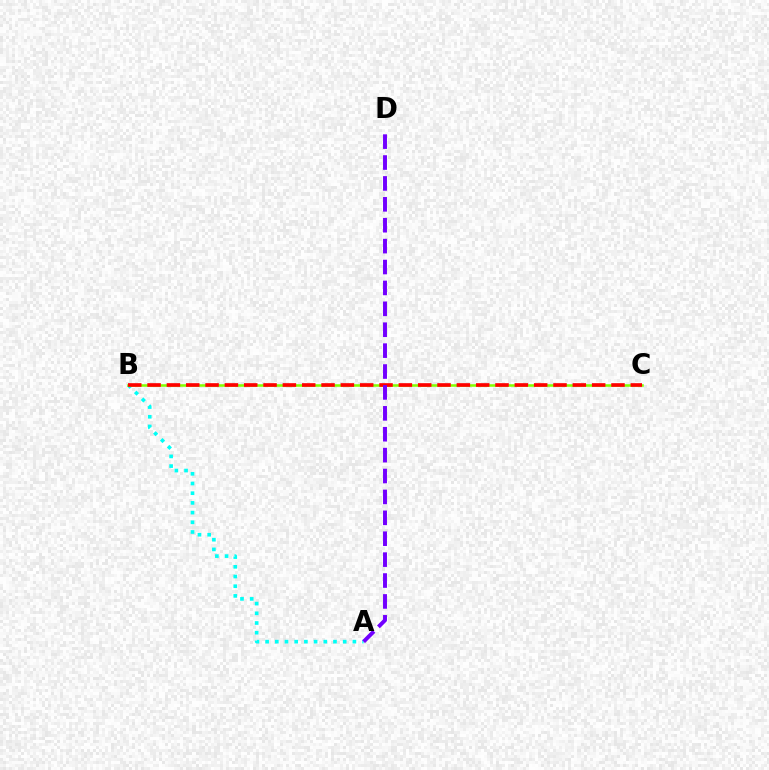{('A', 'B'): [{'color': '#00fff6', 'line_style': 'dotted', 'thickness': 2.64}], ('B', 'C'): [{'color': '#84ff00', 'line_style': 'solid', 'thickness': 1.84}, {'color': '#ff0000', 'line_style': 'dashed', 'thickness': 2.63}], ('A', 'D'): [{'color': '#7200ff', 'line_style': 'dashed', 'thickness': 2.84}]}